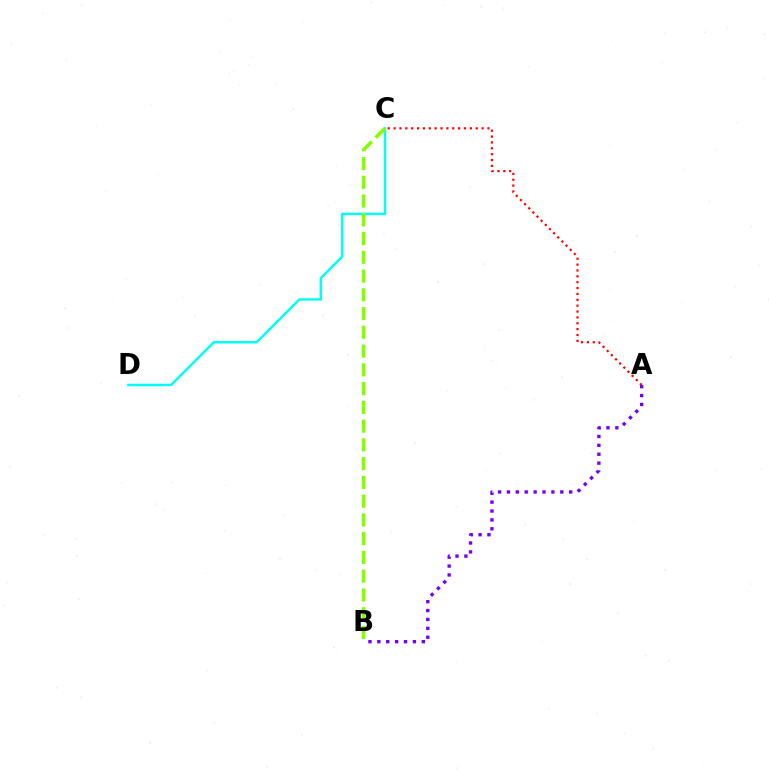{('A', 'C'): [{'color': '#ff0000', 'line_style': 'dotted', 'thickness': 1.59}], ('C', 'D'): [{'color': '#00fff6', 'line_style': 'solid', 'thickness': 1.79}], ('B', 'C'): [{'color': '#84ff00', 'line_style': 'dashed', 'thickness': 2.55}], ('A', 'B'): [{'color': '#7200ff', 'line_style': 'dotted', 'thickness': 2.42}]}